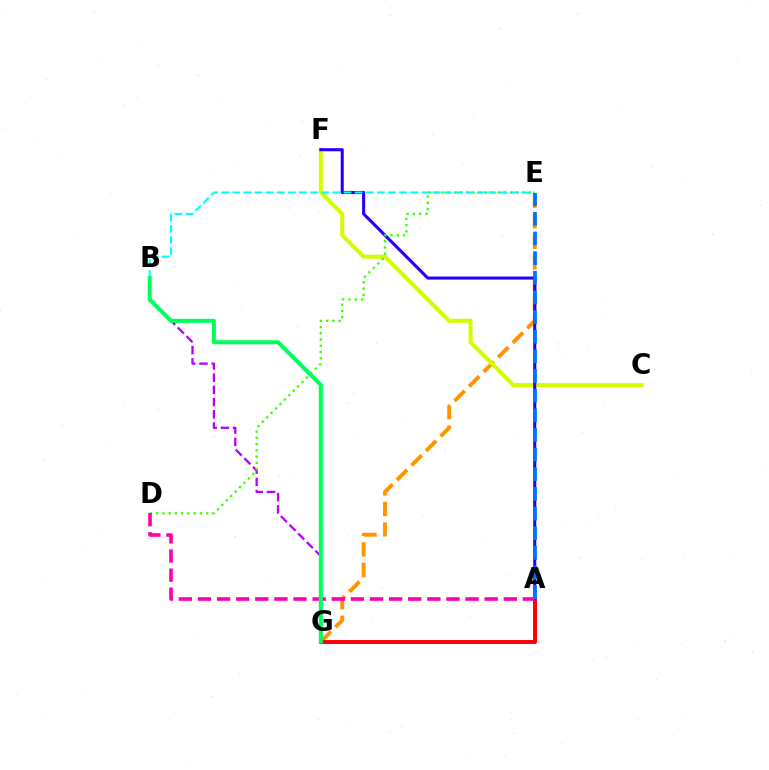{('E', 'G'): [{'color': '#ff9400', 'line_style': 'dashed', 'thickness': 2.79}], ('B', 'G'): [{'color': '#b900ff', 'line_style': 'dashed', 'thickness': 1.66}, {'color': '#00ff5c', 'line_style': 'solid', 'thickness': 2.89}], ('C', 'F'): [{'color': '#d1ff00', 'line_style': 'solid', 'thickness': 2.9}], ('A', 'G'): [{'color': '#ff0000', 'line_style': 'solid', 'thickness': 2.84}], ('A', 'F'): [{'color': '#2500ff', 'line_style': 'solid', 'thickness': 2.22}], ('D', 'E'): [{'color': '#3dff00', 'line_style': 'dotted', 'thickness': 1.7}], ('B', 'E'): [{'color': '#00fff6', 'line_style': 'dashed', 'thickness': 1.51}], ('A', 'D'): [{'color': '#ff00ac', 'line_style': 'dashed', 'thickness': 2.6}], ('A', 'E'): [{'color': '#0074ff', 'line_style': 'dashed', 'thickness': 2.67}]}